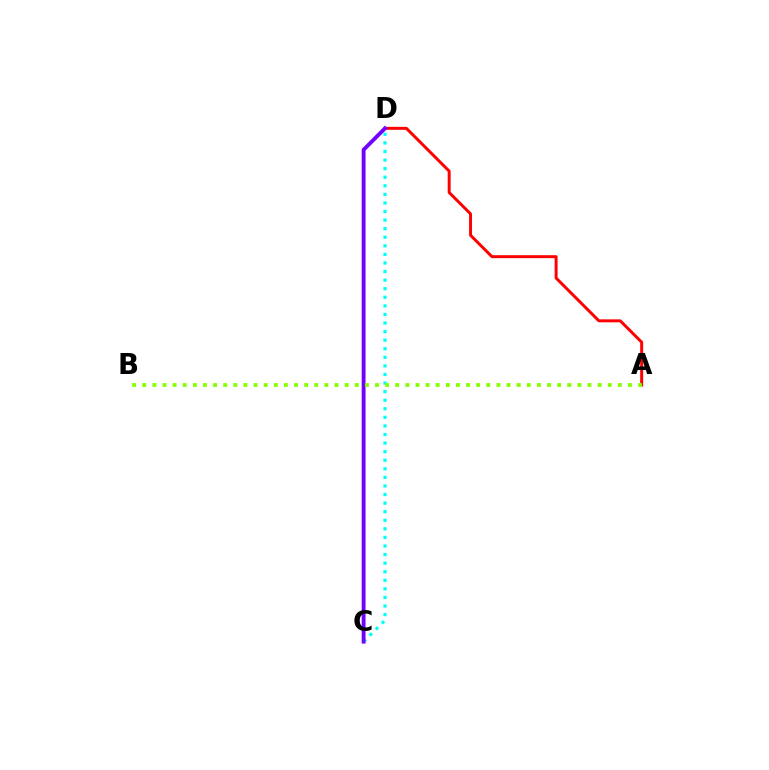{('C', 'D'): [{'color': '#00fff6', 'line_style': 'dotted', 'thickness': 2.33}, {'color': '#7200ff', 'line_style': 'solid', 'thickness': 2.78}], ('A', 'D'): [{'color': '#ff0000', 'line_style': 'solid', 'thickness': 2.13}], ('A', 'B'): [{'color': '#84ff00', 'line_style': 'dotted', 'thickness': 2.75}]}